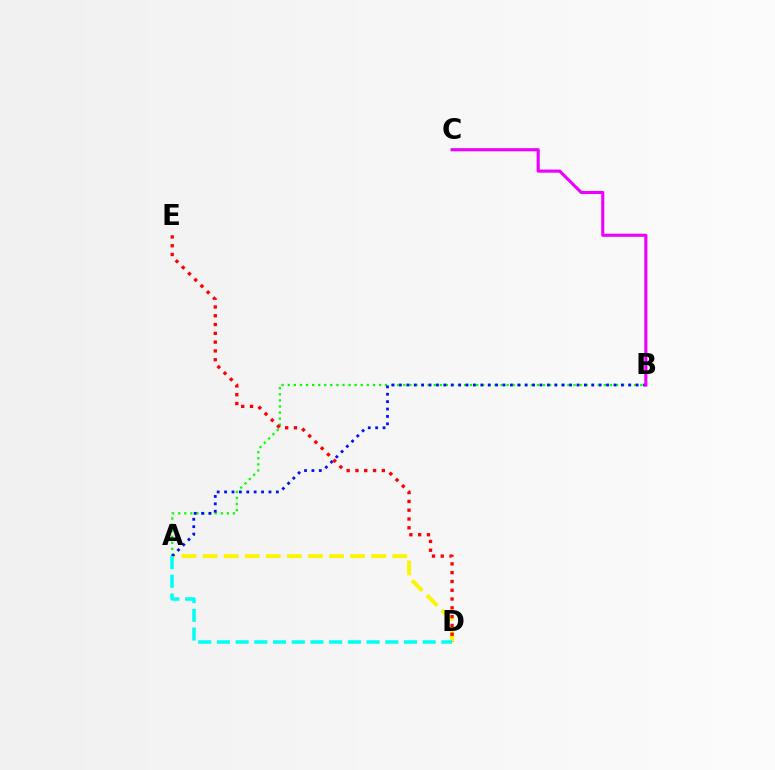{('A', 'D'): [{'color': '#fcf500', 'line_style': 'dashed', 'thickness': 2.86}, {'color': '#00fff6', 'line_style': 'dashed', 'thickness': 2.54}], ('A', 'B'): [{'color': '#08ff00', 'line_style': 'dotted', 'thickness': 1.65}, {'color': '#0010ff', 'line_style': 'dotted', 'thickness': 2.01}], ('D', 'E'): [{'color': '#ff0000', 'line_style': 'dotted', 'thickness': 2.39}], ('B', 'C'): [{'color': '#ee00ff', 'line_style': 'solid', 'thickness': 2.25}]}